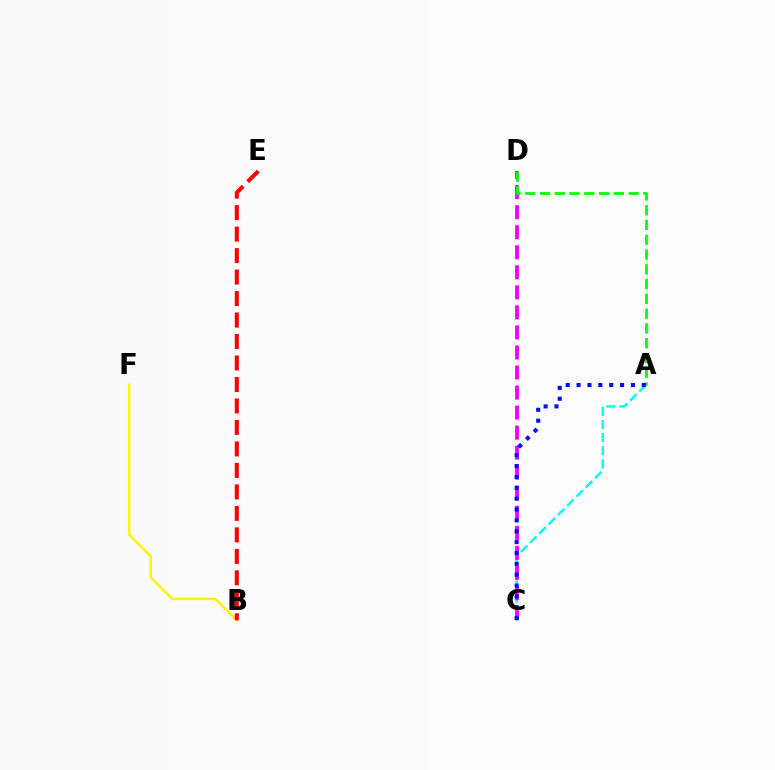{('A', 'C'): [{'color': '#00fff6', 'line_style': 'dashed', 'thickness': 1.78}, {'color': '#0010ff', 'line_style': 'dotted', 'thickness': 2.95}], ('B', 'F'): [{'color': '#fcf500', 'line_style': 'solid', 'thickness': 1.77}], ('C', 'D'): [{'color': '#ee00ff', 'line_style': 'dashed', 'thickness': 2.72}], ('A', 'D'): [{'color': '#08ff00', 'line_style': 'dashed', 'thickness': 2.01}], ('B', 'E'): [{'color': '#ff0000', 'line_style': 'dashed', 'thickness': 2.92}]}